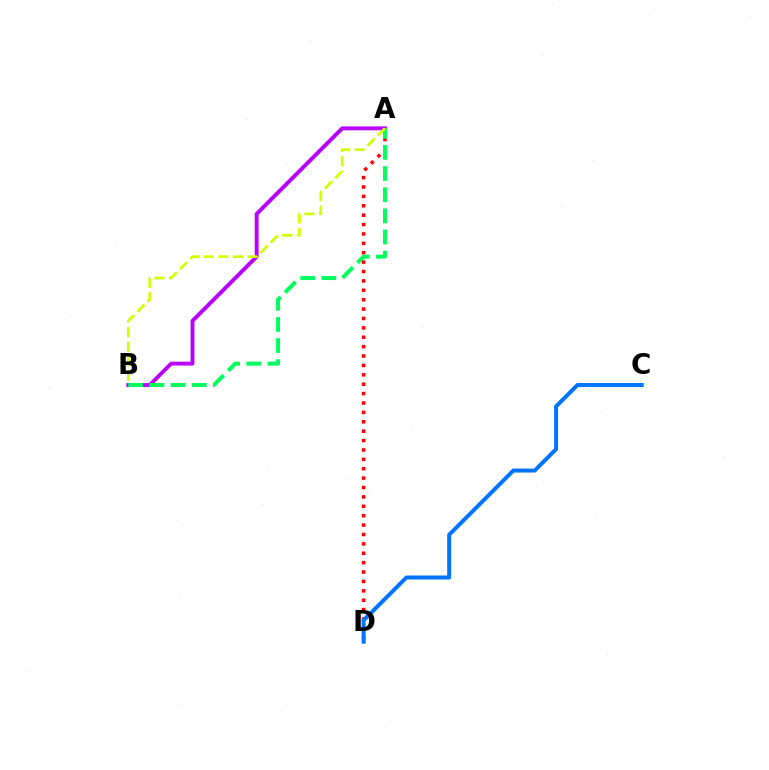{('A', 'B'): [{'color': '#b900ff', 'line_style': 'solid', 'thickness': 2.8}, {'color': '#00ff5c', 'line_style': 'dashed', 'thickness': 2.87}, {'color': '#d1ff00', 'line_style': 'dashed', 'thickness': 1.98}], ('A', 'D'): [{'color': '#ff0000', 'line_style': 'dotted', 'thickness': 2.55}], ('C', 'D'): [{'color': '#0074ff', 'line_style': 'solid', 'thickness': 2.88}]}